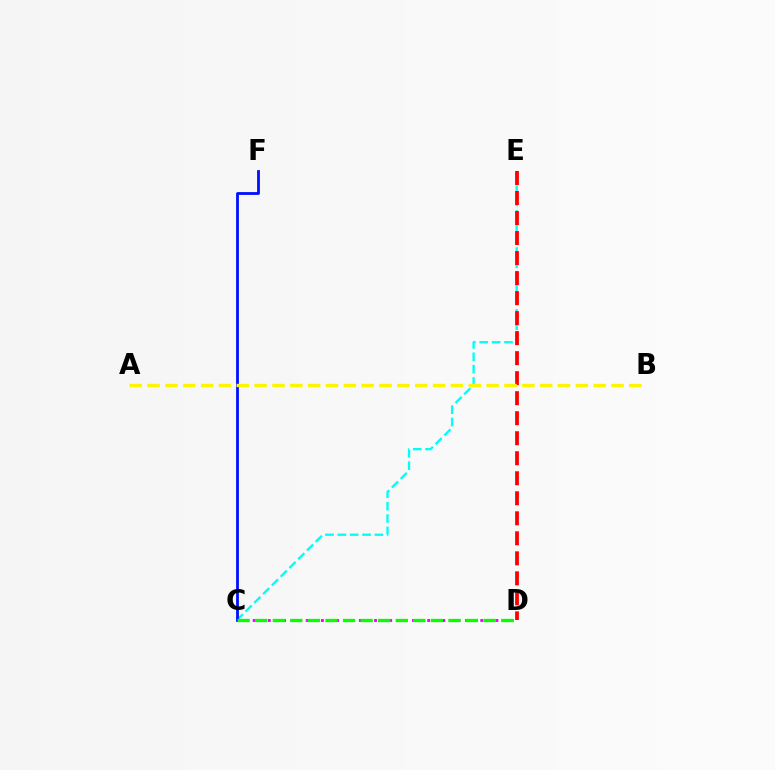{('C', 'D'): [{'color': '#ee00ff', 'line_style': 'dotted', 'thickness': 2.06}, {'color': '#08ff00', 'line_style': 'dashed', 'thickness': 2.39}], ('C', 'E'): [{'color': '#00fff6', 'line_style': 'dashed', 'thickness': 1.68}], ('C', 'F'): [{'color': '#0010ff', 'line_style': 'solid', 'thickness': 2.01}], ('D', 'E'): [{'color': '#ff0000', 'line_style': 'dashed', 'thickness': 2.72}], ('A', 'B'): [{'color': '#fcf500', 'line_style': 'dashed', 'thickness': 2.42}]}